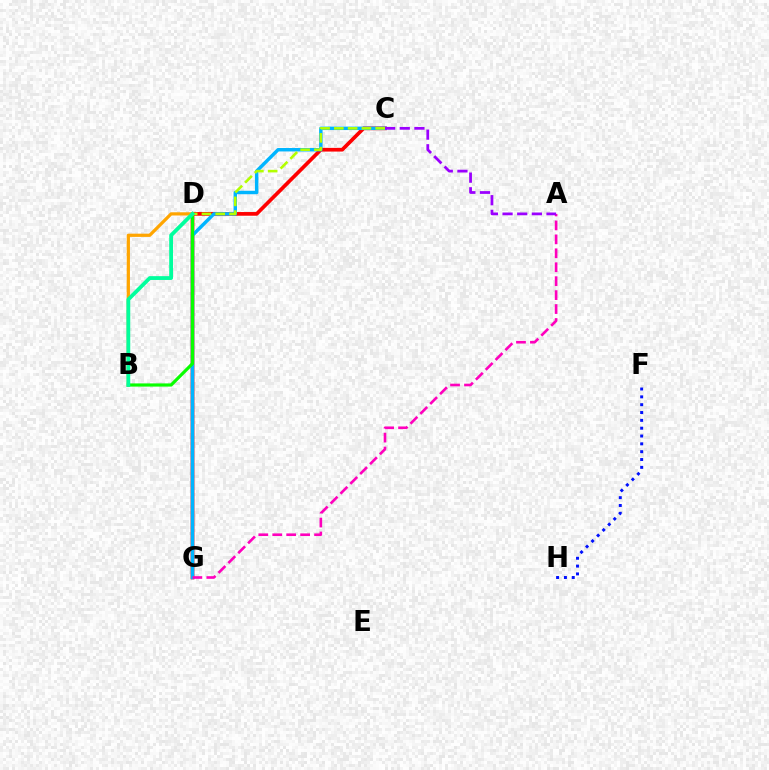{('C', 'G'): [{'color': '#ff0000', 'line_style': 'solid', 'thickness': 2.66}, {'color': '#00b5ff', 'line_style': 'solid', 'thickness': 2.48}], ('B', 'D'): [{'color': '#08ff00', 'line_style': 'solid', 'thickness': 2.29}, {'color': '#ffa500', 'line_style': 'solid', 'thickness': 2.32}, {'color': '#00ff9d', 'line_style': 'solid', 'thickness': 2.75}], ('F', 'H'): [{'color': '#0010ff', 'line_style': 'dotted', 'thickness': 2.13}], ('A', 'G'): [{'color': '#ff00bd', 'line_style': 'dashed', 'thickness': 1.89}], ('C', 'D'): [{'color': '#b3ff00', 'line_style': 'dashed', 'thickness': 1.87}], ('A', 'C'): [{'color': '#9b00ff', 'line_style': 'dashed', 'thickness': 1.99}]}